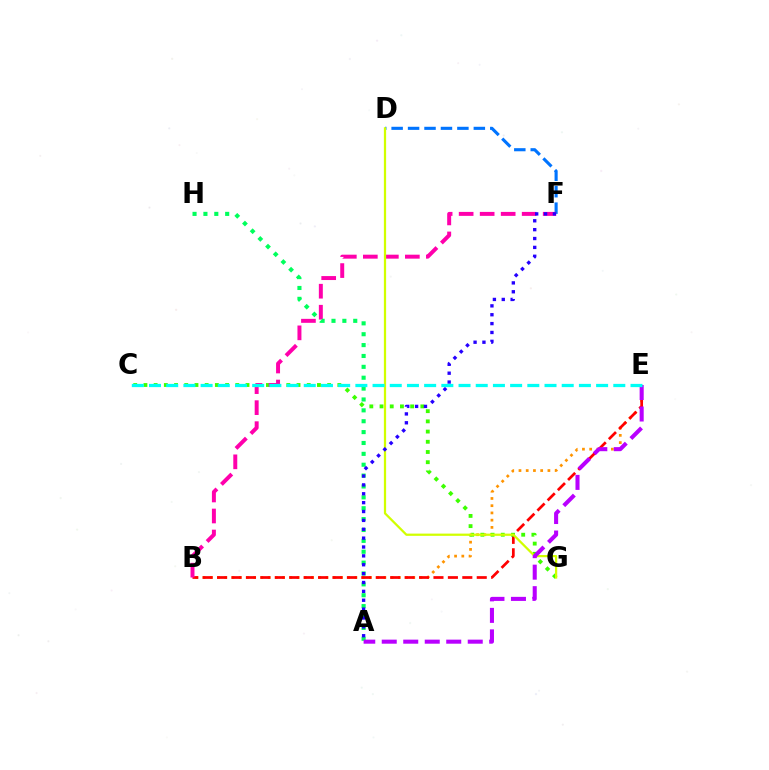{('B', 'E'): [{'color': '#ff9400', 'line_style': 'dotted', 'thickness': 1.97}, {'color': '#ff0000', 'line_style': 'dashed', 'thickness': 1.96}], ('C', 'G'): [{'color': '#3dff00', 'line_style': 'dotted', 'thickness': 2.77}], ('D', 'F'): [{'color': '#0074ff', 'line_style': 'dashed', 'thickness': 2.23}], ('B', 'F'): [{'color': '#ff00ac', 'line_style': 'dashed', 'thickness': 2.85}], ('A', 'H'): [{'color': '#00ff5c', 'line_style': 'dotted', 'thickness': 2.95}], ('D', 'G'): [{'color': '#d1ff00', 'line_style': 'solid', 'thickness': 1.61}], ('A', 'F'): [{'color': '#2500ff', 'line_style': 'dotted', 'thickness': 2.41}], ('A', 'E'): [{'color': '#b900ff', 'line_style': 'dashed', 'thickness': 2.92}], ('C', 'E'): [{'color': '#00fff6', 'line_style': 'dashed', 'thickness': 2.34}]}